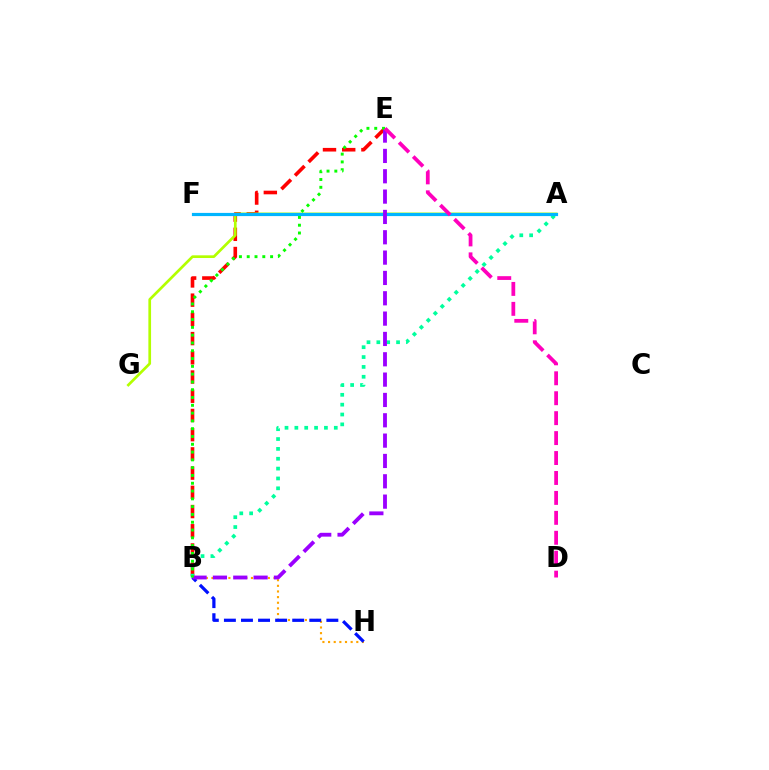{('B', 'H'): [{'color': '#ffa500', 'line_style': 'dotted', 'thickness': 1.53}, {'color': '#0010ff', 'line_style': 'dashed', 'thickness': 2.32}], ('B', 'E'): [{'color': '#ff0000', 'line_style': 'dashed', 'thickness': 2.61}, {'color': '#9b00ff', 'line_style': 'dashed', 'thickness': 2.76}, {'color': '#08ff00', 'line_style': 'dotted', 'thickness': 2.12}], ('A', 'B'): [{'color': '#00ff9d', 'line_style': 'dotted', 'thickness': 2.68}], ('A', 'G'): [{'color': '#b3ff00', 'line_style': 'solid', 'thickness': 1.94}], ('A', 'F'): [{'color': '#00b5ff', 'line_style': 'solid', 'thickness': 2.29}], ('D', 'E'): [{'color': '#ff00bd', 'line_style': 'dashed', 'thickness': 2.71}]}